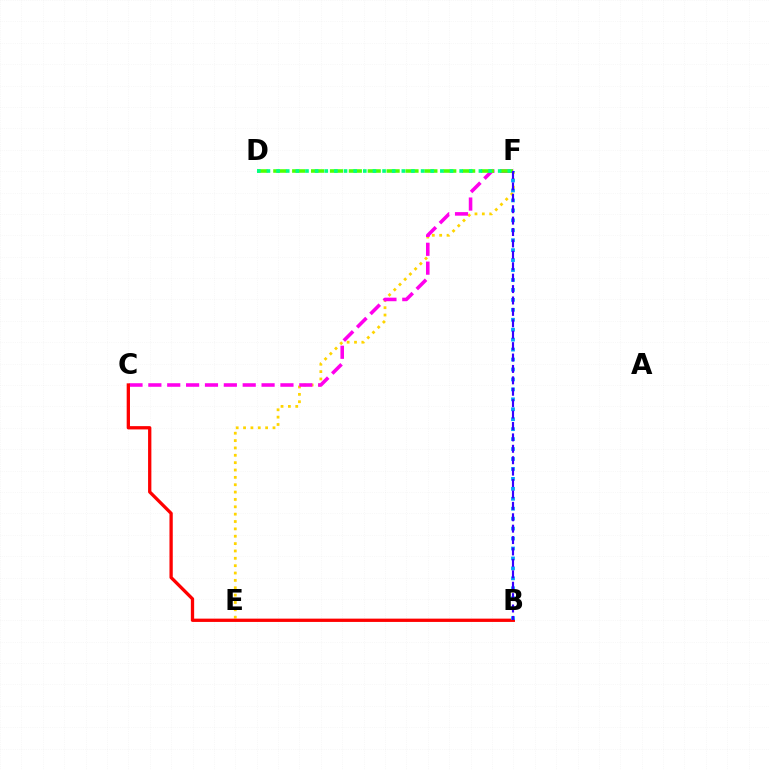{('E', 'F'): [{'color': '#ffd500', 'line_style': 'dotted', 'thickness': 2.0}], ('C', 'F'): [{'color': '#ff00ed', 'line_style': 'dashed', 'thickness': 2.56}], ('B', 'C'): [{'color': '#ff0000', 'line_style': 'solid', 'thickness': 2.37}], ('B', 'F'): [{'color': '#009eff', 'line_style': 'dotted', 'thickness': 2.7}, {'color': '#3700ff', 'line_style': 'dashed', 'thickness': 1.55}], ('D', 'F'): [{'color': '#4fff00', 'line_style': 'dashed', 'thickness': 2.57}, {'color': '#00ff86', 'line_style': 'dotted', 'thickness': 2.62}]}